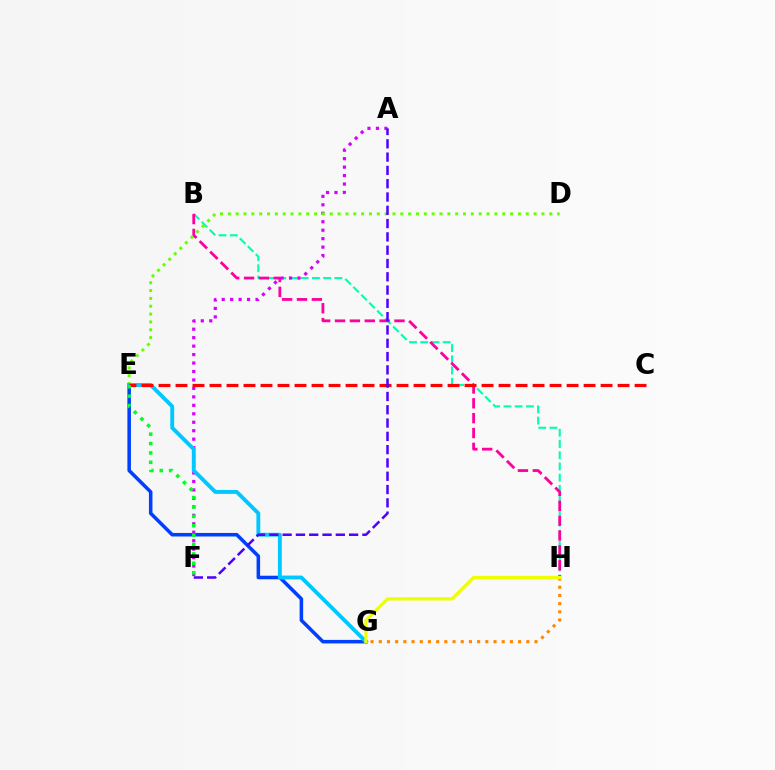{('B', 'H'): [{'color': '#00ffaf', 'line_style': 'dashed', 'thickness': 1.53}, {'color': '#ff00a0', 'line_style': 'dashed', 'thickness': 2.02}], ('A', 'F'): [{'color': '#d600ff', 'line_style': 'dotted', 'thickness': 2.3}, {'color': '#4f00ff', 'line_style': 'dashed', 'thickness': 1.81}], ('E', 'G'): [{'color': '#003fff', 'line_style': 'solid', 'thickness': 2.55}, {'color': '#00c7ff', 'line_style': 'solid', 'thickness': 2.79}], ('D', 'E'): [{'color': '#66ff00', 'line_style': 'dotted', 'thickness': 2.13}], ('C', 'E'): [{'color': '#ff0000', 'line_style': 'dashed', 'thickness': 2.31}], ('G', 'H'): [{'color': '#ff8800', 'line_style': 'dotted', 'thickness': 2.23}, {'color': '#eeff00', 'line_style': 'solid', 'thickness': 2.33}], ('E', 'F'): [{'color': '#00ff27', 'line_style': 'dotted', 'thickness': 2.55}]}